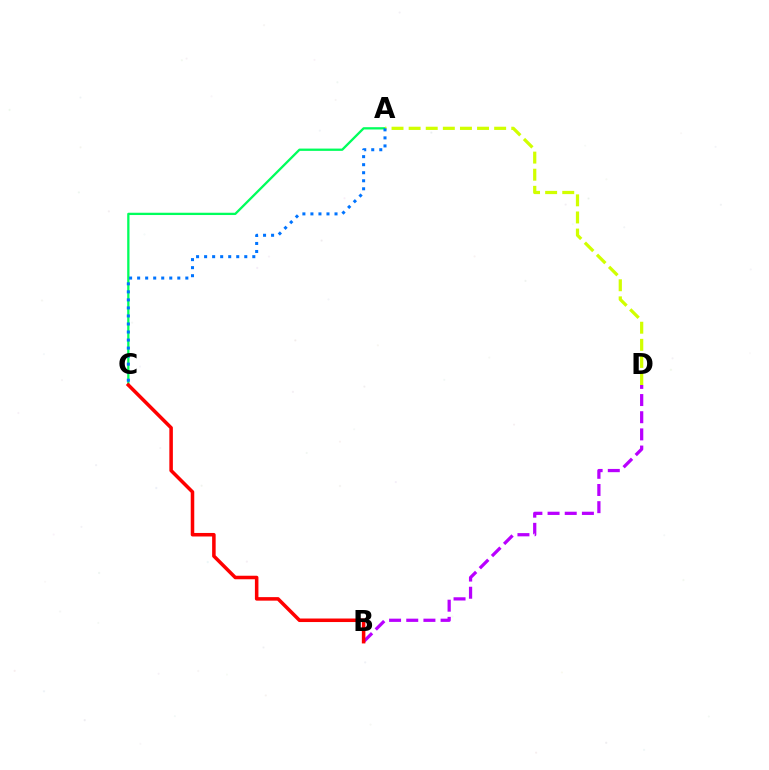{('B', 'D'): [{'color': '#b900ff', 'line_style': 'dashed', 'thickness': 2.33}], ('A', 'C'): [{'color': '#00ff5c', 'line_style': 'solid', 'thickness': 1.65}, {'color': '#0074ff', 'line_style': 'dotted', 'thickness': 2.18}], ('B', 'C'): [{'color': '#ff0000', 'line_style': 'solid', 'thickness': 2.54}], ('A', 'D'): [{'color': '#d1ff00', 'line_style': 'dashed', 'thickness': 2.32}]}